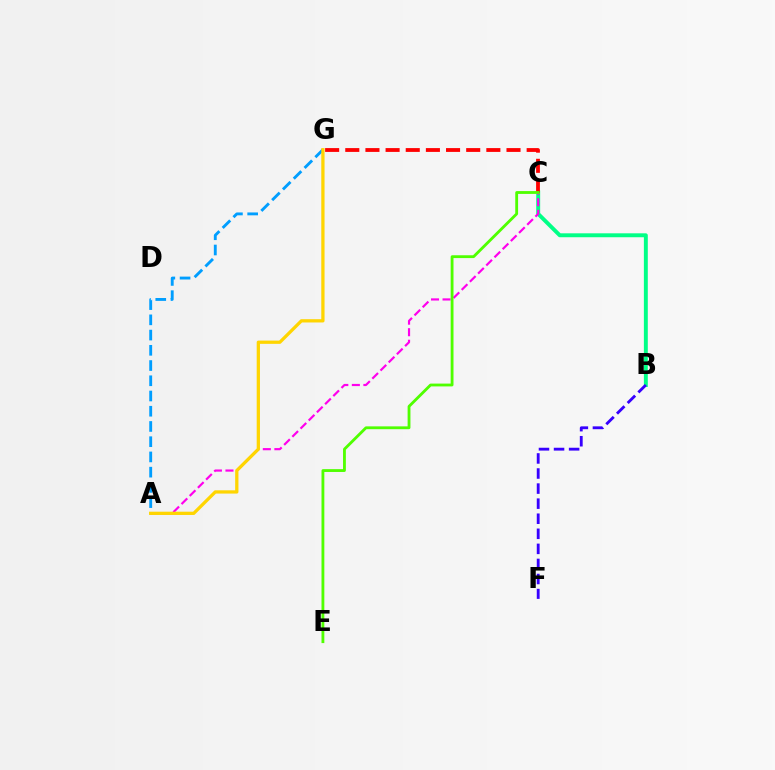{('B', 'C'): [{'color': '#00ff86', 'line_style': 'solid', 'thickness': 2.82}], ('C', 'G'): [{'color': '#ff0000', 'line_style': 'dashed', 'thickness': 2.74}], ('A', 'C'): [{'color': '#ff00ed', 'line_style': 'dashed', 'thickness': 1.57}], ('A', 'G'): [{'color': '#009eff', 'line_style': 'dashed', 'thickness': 2.07}, {'color': '#ffd500', 'line_style': 'solid', 'thickness': 2.35}], ('B', 'F'): [{'color': '#3700ff', 'line_style': 'dashed', 'thickness': 2.05}], ('C', 'E'): [{'color': '#4fff00', 'line_style': 'solid', 'thickness': 2.04}]}